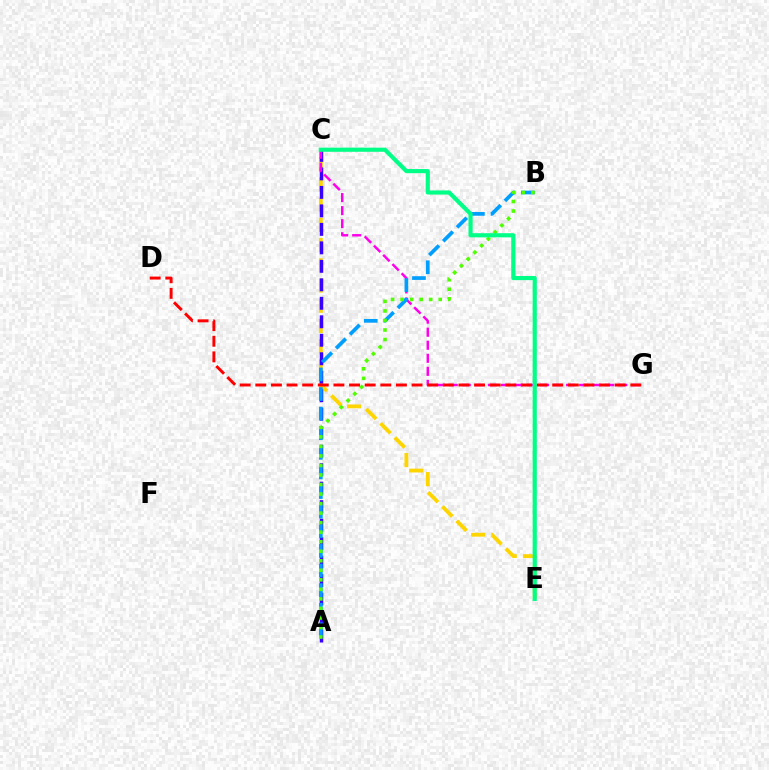{('C', 'E'): [{'color': '#ffd500', 'line_style': 'dashed', 'thickness': 2.75}, {'color': '#00ff86', 'line_style': 'solid', 'thickness': 2.99}], ('A', 'C'): [{'color': '#3700ff', 'line_style': 'dashed', 'thickness': 2.51}], ('C', 'G'): [{'color': '#ff00ed', 'line_style': 'dashed', 'thickness': 1.77}], ('A', 'B'): [{'color': '#009eff', 'line_style': 'dashed', 'thickness': 2.66}, {'color': '#4fff00', 'line_style': 'dotted', 'thickness': 2.59}], ('D', 'G'): [{'color': '#ff0000', 'line_style': 'dashed', 'thickness': 2.12}]}